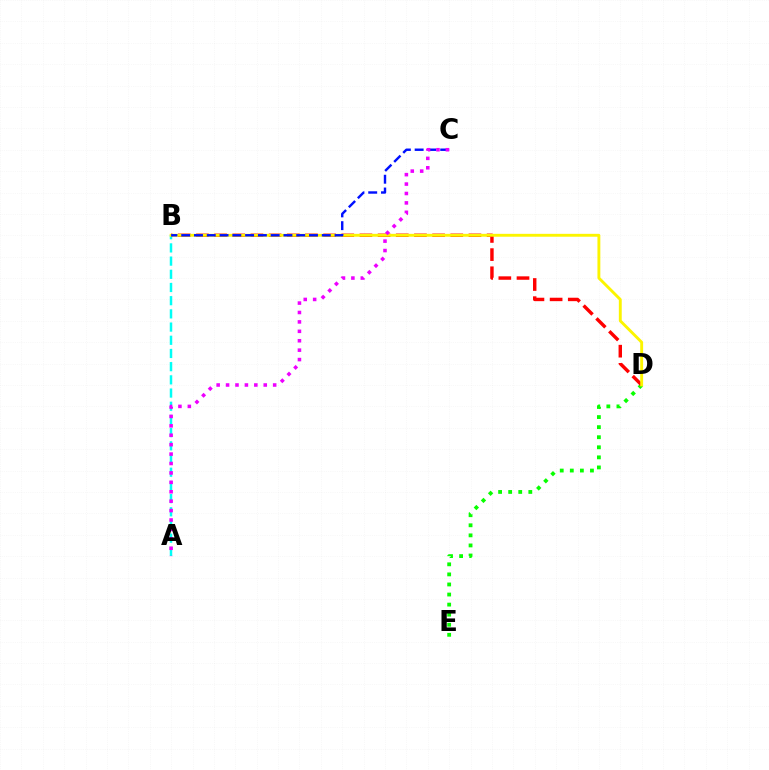{('D', 'E'): [{'color': '#08ff00', 'line_style': 'dotted', 'thickness': 2.74}], ('A', 'B'): [{'color': '#00fff6', 'line_style': 'dashed', 'thickness': 1.79}], ('B', 'D'): [{'color': '#ff0000', 'line_style': 'dashed', 'thickness': 2.47}, {'color': '#fcf500', 'line_style': 'solid', 'thickness': 2.08}], ('B', 'C'): [{'color': '#0010ff', 'line_style': 'dashed', 'thickness': 1.74}], ('A', 'C'): [{'color': '#ee00ff', 'line_style': 'dotted', 'thickness': 2.56}]}